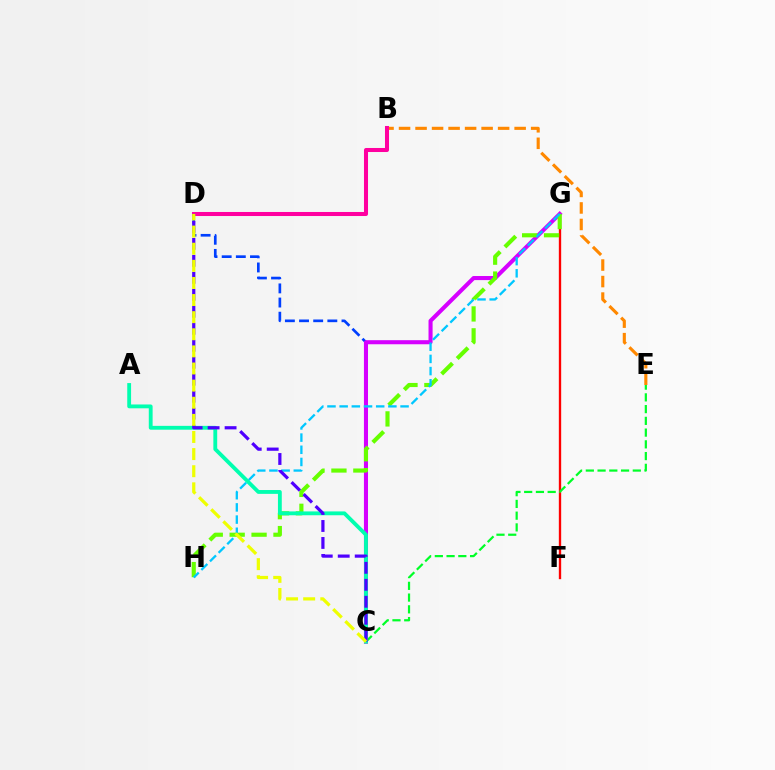{('B', 'E'): [{'color': '#ff8800', 'line_style': 'dashed', 'thickness': 2.24}], ('F', 'G'): [{'color': '#ff0000', 'line_style': 'solid', 'thickness': 1.69}], ('C', 'D'): [{'color': '#003fff', 'line_style': 'dashed', 'thickness': 1.92}, {'color': '#4f00ff', 'line_style': 'dashed', 'thickness': 2.31}, {'color': '#eeff00', 'line_style': 'dashed', 'thickness': 2.33}], ('C', 'E'): [{'color': '#00ff27', 'line_style': 'dashed', 'thickness': 1.6}], ('C', 'G'): [{'color': '#d600ff', 'line_style': 'solid', 'thickness': 2.93}], ('B', 'D'): [{'color': '#ff00a0', 'line_style': 'solid', 'thickness': 2.91}], ('G', 'H'): [{'color': '#66ff00', 'line_style': 'dashed', 'thickness': 2.98}, {'color': '#00c7ff', 'line_style': 'dashed', 'thickness': 1.65}], ('A', 'C'): [{'color': '#00ffaf', 'line_style': 'solid', 'thickness': 2.76}]}